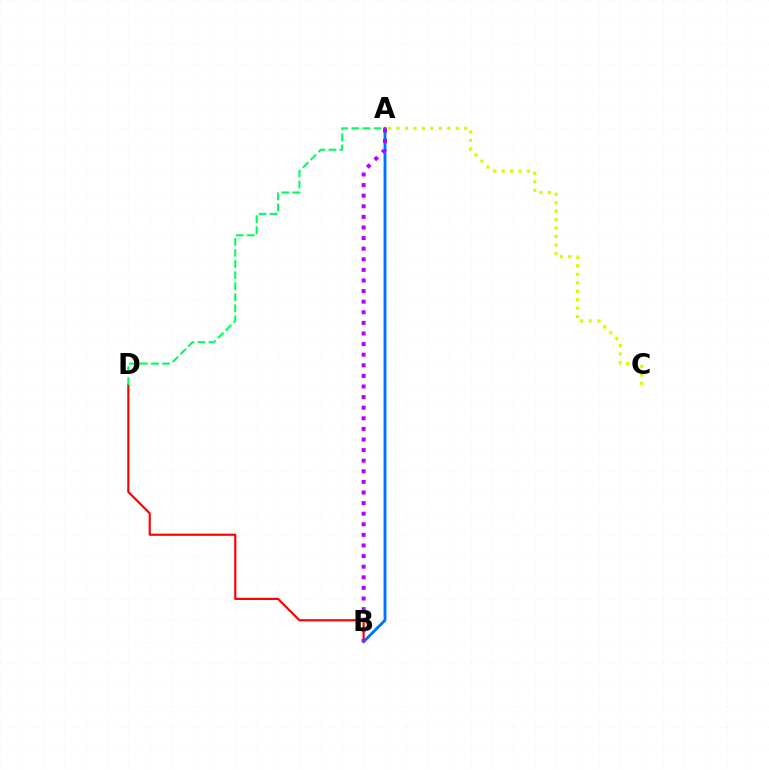{('B', 'D'): [{'color': '#ff0000', 'line_style': 'solid', 'thickness': 1.57}], ('A', 'B'): [{'color': '#0074ff', 'line_style': 'solid', 'thickness': 2.06}, {'color': '#b900ff', 'line_style': 'dotted', 'thickness': 2.88}], ('A', 'C'): [{'color': '#d1ff00', 'line_style': 'dotted', 'thickness': 2.3}], ('A', 'D'): [{'color': '#00ff5c', 'line_style': 'dashed', 'thickness': 1.5}]}